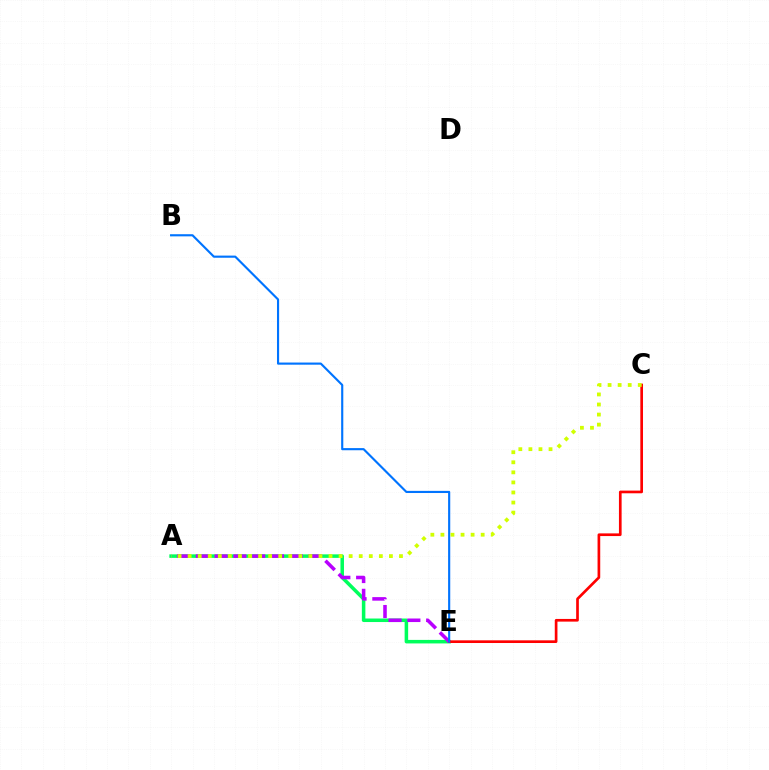{('A', 'E'): [{'color': '#00ff5c', 'line_style': 'solid', 'thickness': 2.54}, {'color': '#b900ff', 'line_style': 'dashed', 'thickness': 2.55}], ('C', 'E'): [{'color': '#ff0000', 'line_style': 'solid', 'thickness': 1.93}], ('B', 'E'): [{'color': '#0074ff', 'line_style': 'solid', 'thickness': 1.54}], ('A', 'C'): [{'color': '#d1ff00', 'line_style': 'dotted', 'thickness': 2.73}]}